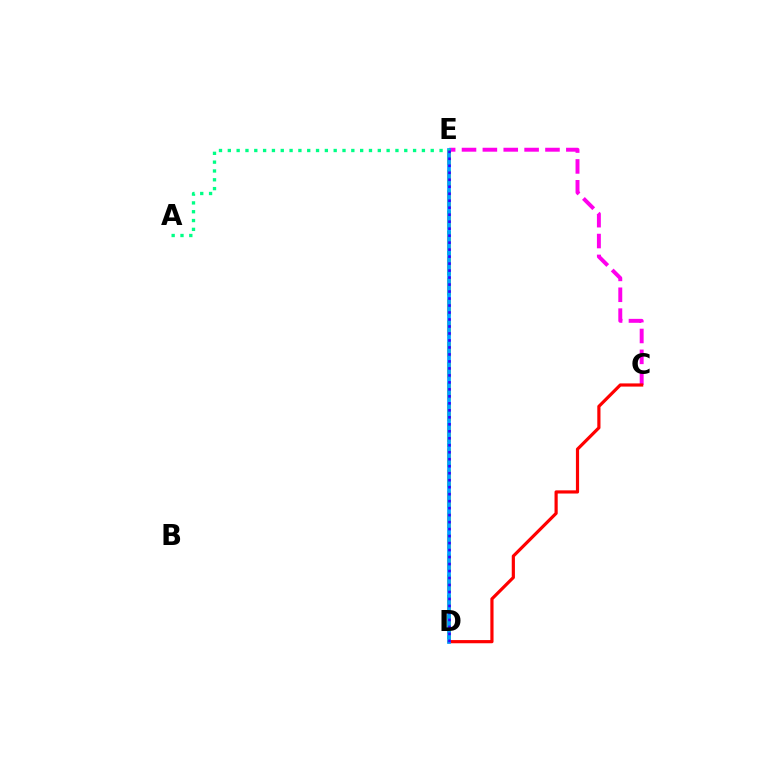{('C', 'E'): [{'color': '#ff00ed', 'line_style': 'dashed', 'thickness': 2.83}], ('D', 'E'): [{'color': '#4fff00', 'line_style': 'dotted', 'thickness': 2.75}, {'color': '#ffd500', 'line_style': 'dashed', 'thickness': 2.9}, {'color': '#009eff', 'line_style': 'solid', 'thickness': 2.67}, {'color': '#3700ff', 'line_style': 'dotted', 'thickness': 1.9}], ('C', 'D'): [{'color': '#ff0000', 'line_style': 'solid', 'thickness': 2.29}], ('A', 'E'): [{'color': '#00ff86', 'line_style': 'dotted', 'thickness': 2.4}]}